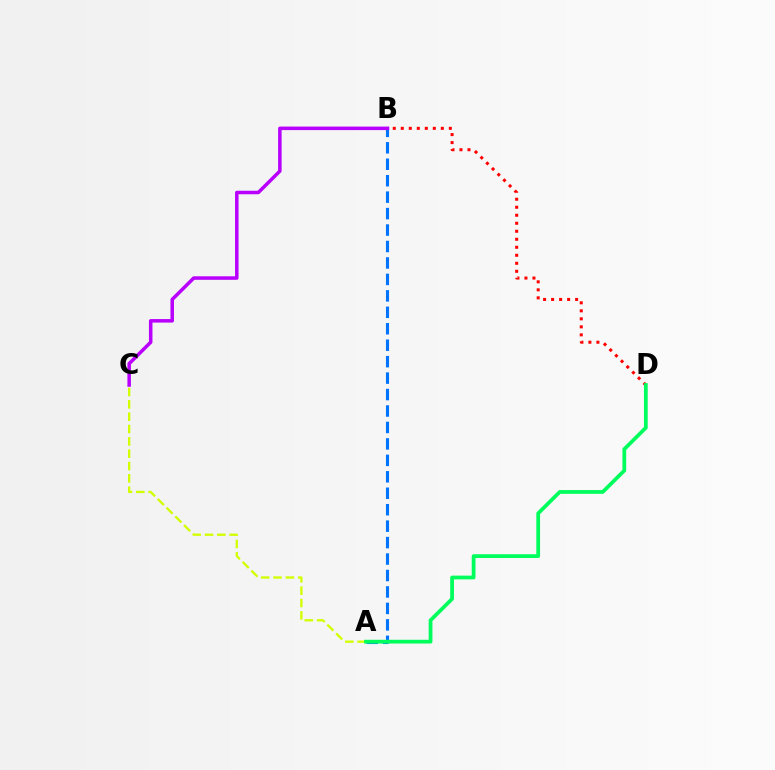{('A', 'C'): [{'color': '#d1ff00', 'line_style': 'dashed', 'thickness': 1.68}], ('A', 'B'): [{'color': '#0074ff', 'line_style': 'dashed', 'thickness': 2.23}], ('B', 'D'): [{'color': '#ff0000', 'line_style': 'dotted', 'thickness': 2.18}], ('A', 'D'): [{'color': '#00ff5c', 'line_style': 'solid', 'thickness': 2.71}], ('B', 'C'): [{'color': '#b900ff', 'line_style': 'solid', 'thickness': 2.53}]}